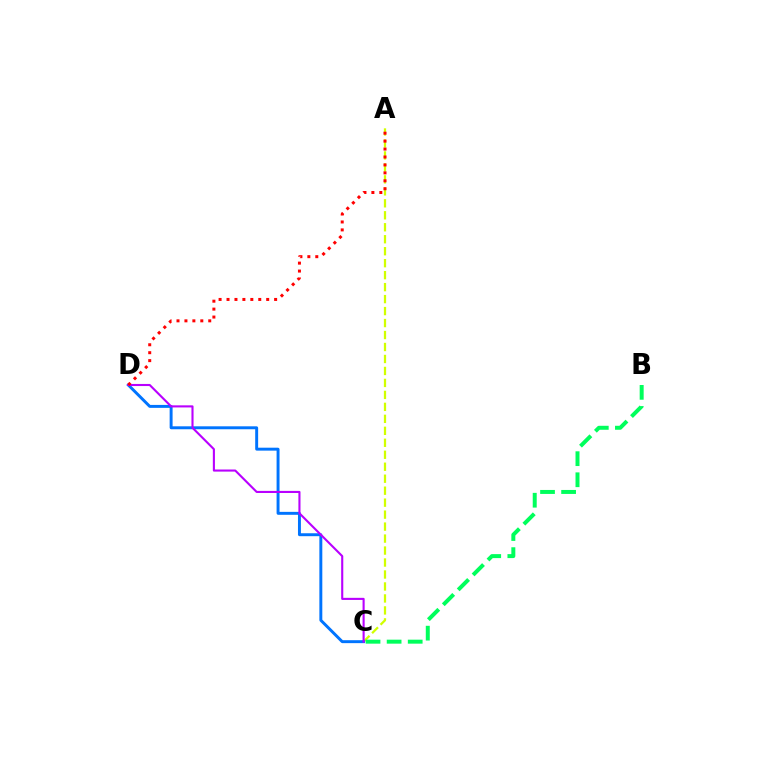{('A', 'C'): [{'color': '#d1ff00', 'line_style': 'dashed', 'thickness': 1.63}], ('B', 'C'): [{'color': '#00ff5c', 'line_style': 'dashed', 'thickness': 2.86}], ('C', 'D'): [{'color': '#0074ff', 'line_style': 'solid', 'thickness': 2.12}, {'color': '#b900ff', 'line_style': 'solid', 'thickness': 1.51}], ('A', 'D'): [{'color': '#ff0000', 'line_style': 'dotted', 'thickness': 2.16}]}